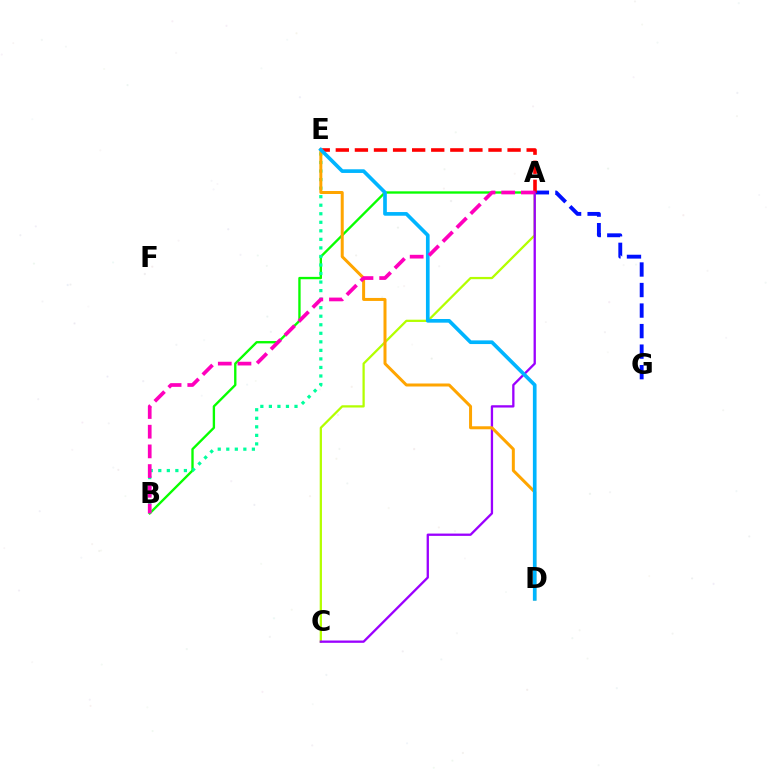{('A', 'B'): [{'color': '#08ff00', 'line_style': 'solid', 'thickness': 1.69}, {'color': '#ff00bd', 'line_style': 'dashed', 'thickness': 2.67}], ('B', 'E'): [{'color': '#00ff9d', 'line_style': 'dotted', 'thickness': 2.32}], ('A', 'G'): [{'color': '#0010ff', 'line_style': 'dashed', 'thickness': 2.79}], ('A', 'C'): [{'color': '#b3ff00', 'line_style': 'solid', 'thickness': 1.63}, {'color': '#9b00ff', 'line_style': 'solid', 'thickness': 1.66}], ('A', 'E'): [{'color': '#ff0000', 'line_style': 'dashed', 'thickness': 2.59}], ('D', 'E'): [{'color': '#ffa500', 'line_style': 'solid', 'thickness': 2.16}, {'color': '#00b5ff', 'line_style': 'solid', 'thickness': 2.64}]}